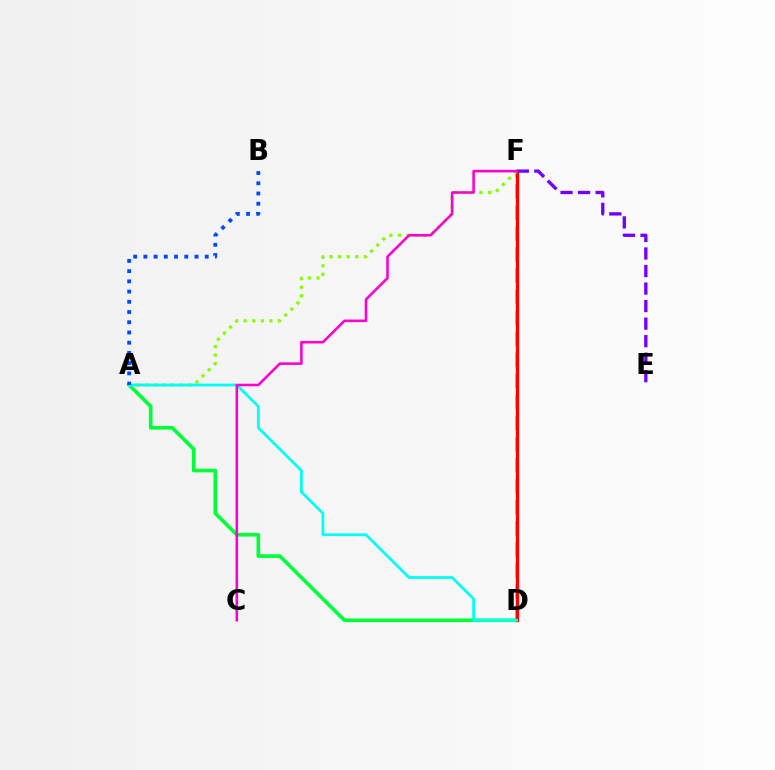{('D', 'F'): [{'color': '#ffbd00', 'line_style': 'dashed', 'thickness': 2.86}, {'color': '#ff0000', 'line_style': 'solid', 'thickness': 2.36}], ('A', 'D'): [{'color': '#00ff39', 'line_style': 'solid', 'thickness': 2.62}, {'color': '#00fff6', 'line_style': 'solid', 'thickness': 2.0}], ('A', 'F'): [{'color': '#84ff00', 'line_style': 'dotted', 'thickness': 2.33}], ('A', 'B'): [{'color': '#004bff', 'line_style': 'dotted', 'thickness': 2.78}], ('E', 'F'): [{'color': '#7200ff', 'line_style': 'dashed', 'thickness': 2.38}], ('C', 'F'): [{'color': '#ff00cf', 'line_style': 'solid', 'thickness': 1.85}]}